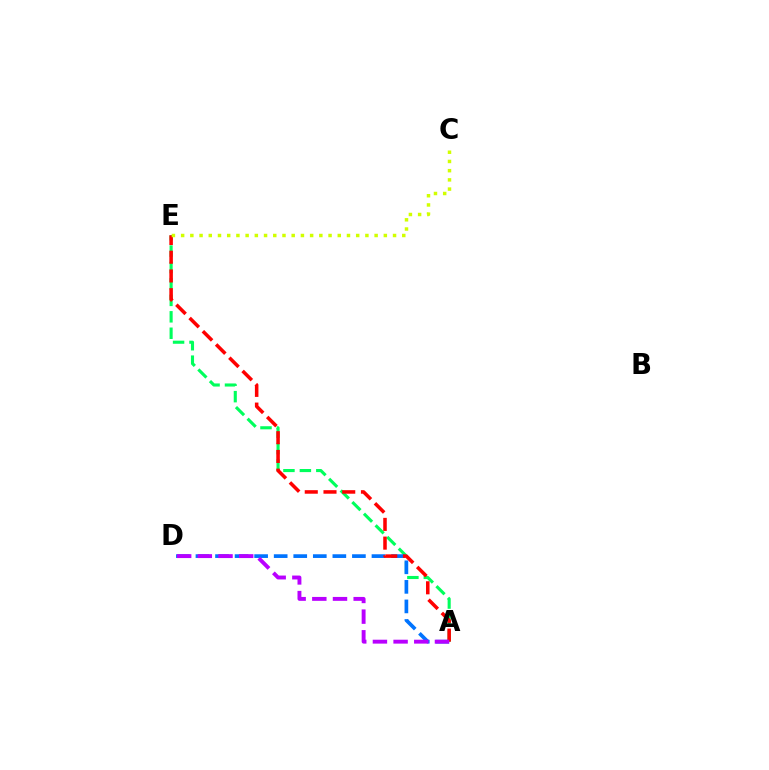{('A', 'E'): [{'color': '#00ff5c', 'line_style': 'dashed', 'thickness': 2.23}, {'color': '#ff0000', 'line_style': 'dashed', 'thickness': 2.54}], ('A', 'D'): [{'color': '#0074ff', 'line_style': 'dashed', 'thickness': 2.66}, {'color': '#b900ff', 'line_style': 'dashed', 'thickness': 2.81}], ('C', 'E'): [{'color': '#d1ff00', 'line_style': 'dotted', 'thickness': 2.5}]}